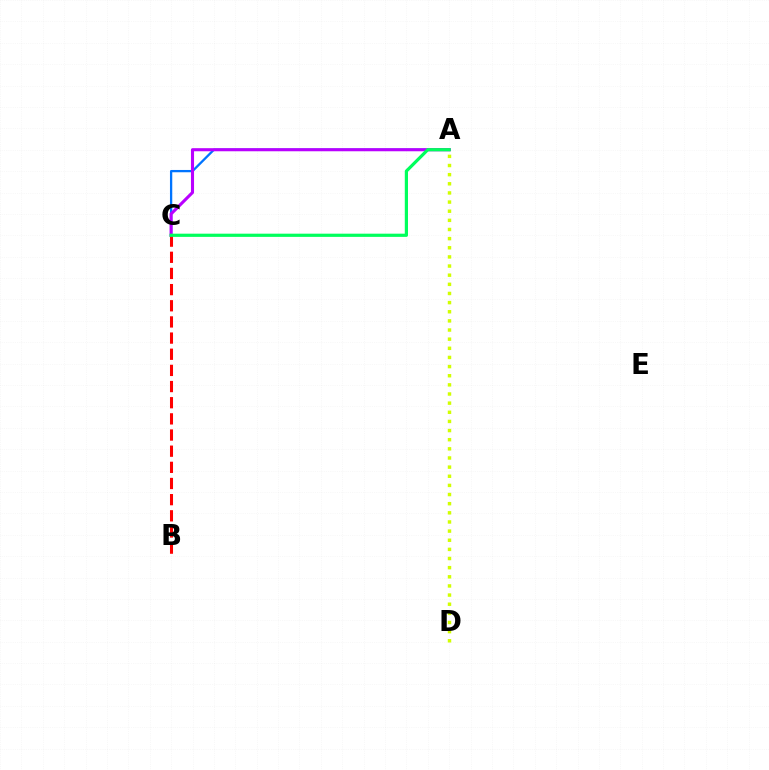{('A', 'C'): [{'color': '#0074ff', 'line_style': 'solid', 'thickness': 1.65}, {'color': '#b900ff', 'line_style': 'solid', 'thickness': 2.22}, {'color': '#00ff5c', 'line_style': 'solid', 'thickness': 2.31}], ('B', 'C'): [{'color': '#ff0000', 'line_style': 'dashed', 'thickness': 2.19}], ('A', 'D'): [{'color': '#d1ff00', 'line_style': 'dotted', 'thickness': 2.48}]}